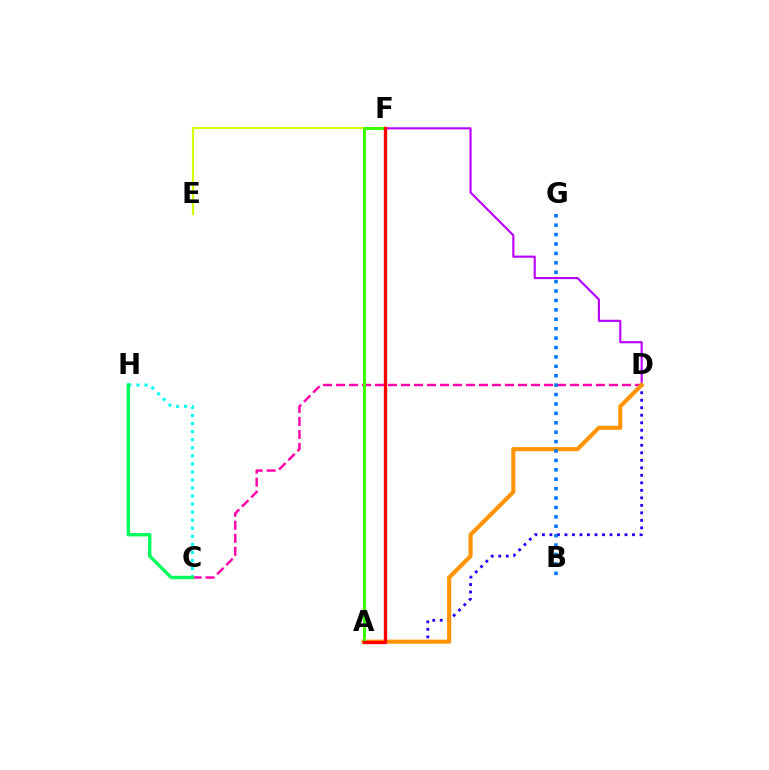{('E', 'F'): [{'color': '#d1ff00', 'line_style': 'solid', 'thickness': 1.58}], ('C', 'D'): [{'color': '#ff00ac', 'line_style': 'dashed', 'thickness': 1.77}], ('A', 'D'): [{'color': '#2500ff', 'line_style': 'dotted', 'thickness': 2.04}, {'color': '#ff9400', 'line_style': 'solid', 'thickness': 2.95}], ('D', 'F'): [{'color': '#b900ff', 'line_style': 'solid', 'thickness': 1.53}], ('A', 'F'): [{'color': '#3dff00', 'line_style': 'solid', 'thickness': 2.17}, {'color': '#ff0000', 'line_style': 'solid', 'thickness': 2.4}], ('C', 'H'): [{'color': '#00fff6', 'line_style': 'dotted', 'thickness': 2.19}, {'color': '#00ff5c', 'line_style': 'solid', 'thickness': 2.44}], ('B', 'G'): [{'color': '#0074ff', 'line_style': 'dotted', 'thickness': 2.56}]}